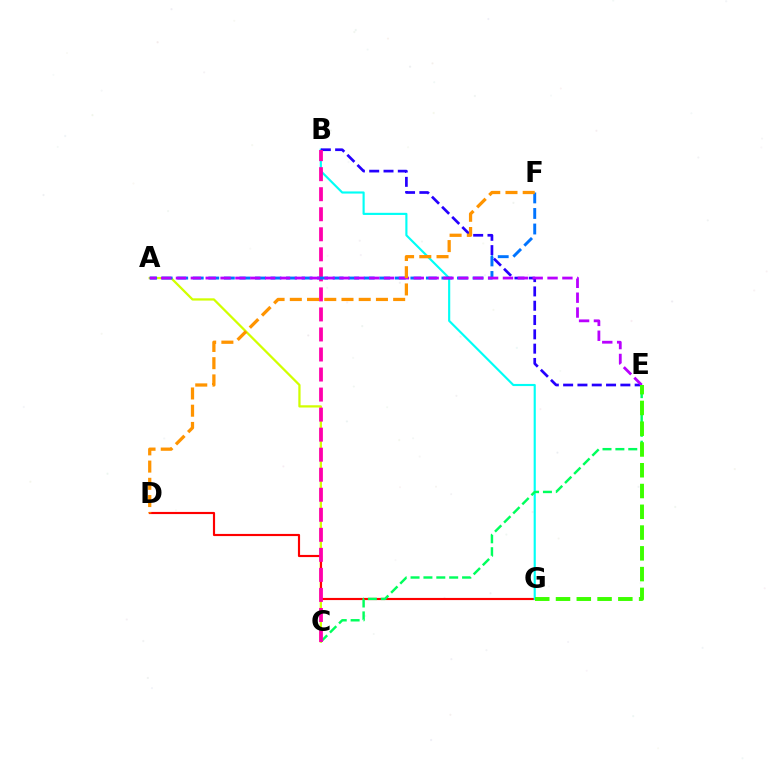{('A', 'C'): [{'color': '#d1ff00', 'line_style': 'solid', 'thickness': 1.63}], ('D', 'G'): [{'color': '#ff0000', 'line_style': 'solid', 'thickness': 1.55}], ('B', 'G'): [{'color': '#00fff6', 'line_style': 'solid', 'thickness': 1.54}], ('B', 'E'): [{'color': '#2500ff', 'line_style': 'dashed', 'thickness': 1.94}], ('C', 'E'): [{'color': '#00ff5c', 'line_style': 'dashed', 'thickness': 1.75}], ('B', 'C'): [{'color': '#ff00ac', 'line_style': 'dashed', 'thickness': 2.72}], ('A', 'F'): [{'color': '#0074ff', 'line_style': 'dashed', 'thickness': 2.11}], ('A', 'E'): [{'color': '#b900ff', 'line_style': 'dashed', 'thickness': 2.02}], ('E', 'G'): [{'color': '#3dff00', 'line_style': 'dashed', 'thickness': 2.82}], ('D', 'F'): [{'color': '#ff9400', 'line_style': 'dashed', 'thickness': 2.34}]}